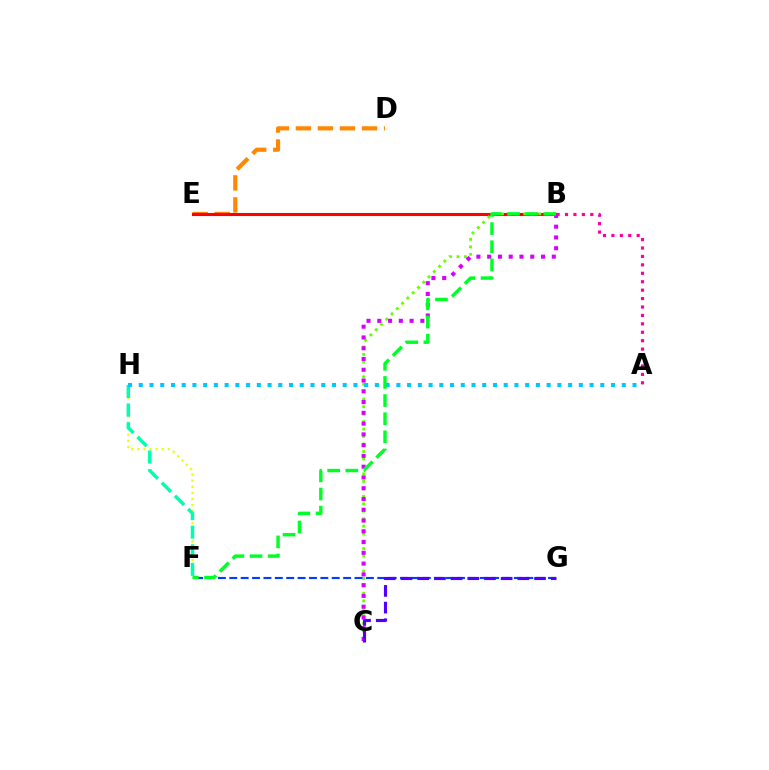{('D', 'E'): [{'color': '#ff8800', 'line_style': 'dashed', 'thickness': 2.99}], ('F', 'H'): [{'color': '#eeff00', 'line_style': 'dotted', 'thickness': 1.65}, {'color': '#00ffaf', 'line_style': 'dashed', 'thickness': 2.52}], ('B', 'E'): [{'color': '#ff0000', 'line_style': 'solid', 'thickness': 2.22}], ('B', 'C'): [{'color': '#66ff00', 'line_style': 'dotted', 'thickness': 2.03}, {'color': '#d600ff', 'line_style': 'dotted', 'thickness': 2.93}], ('F', 'G'): [{'color': '#003fff', 'line_style': 'dashed', 'thickness': 1.55}], ('A', 'H'): [{'color': '#00c7ff', 'line_style': 'dotted', 'thickness': 2.92}], ('B', 'F'): [{'color': '#00ff27', 'line_style': 'dashed', 'thickness': 2.46}], ('C', 'G'): [{'color': '#4f00ff', 'line_style': 'dashed', 'thickness': 2.27}], ('A', 'B'): [{'color': '#ff00a0', 'line_style': 'dotted', 'thickness': 2.29}]}